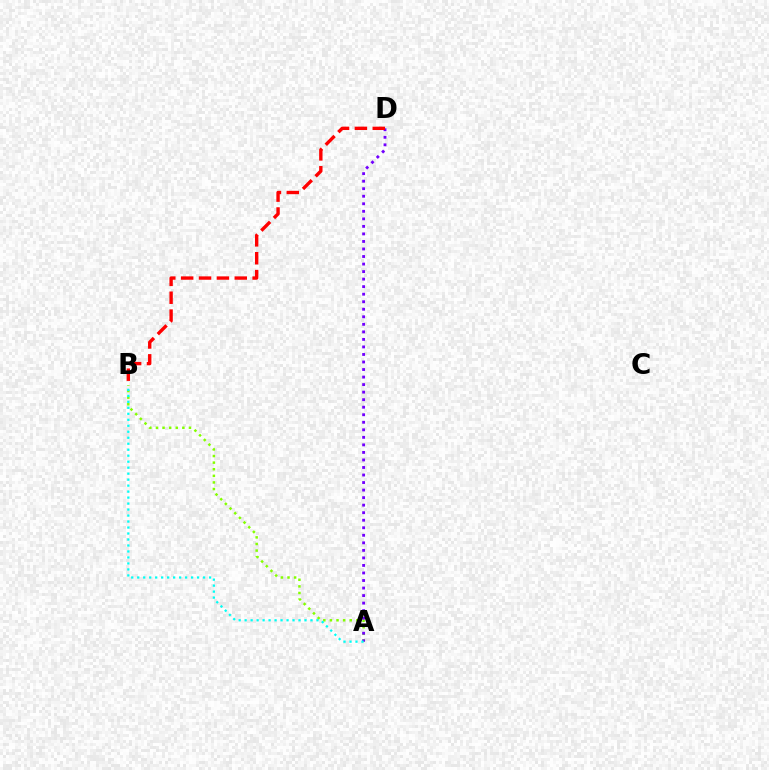{('A', 'B'): [{'color': '#84ff00', 'line_style': 'dotted', 'thickness': 1.79}, {'color': '#00fff6', 'line_style': 'dotted', 'thickness': 1.63}], ('A', 'D'): [{'color': '#7200ff', 'line_style': 'dotted', 'thickness': 2.05}], ('B', 'D'): [{'color': '#ff0000', 'line_style': 'dashed', 'thickness': 2.43}]}